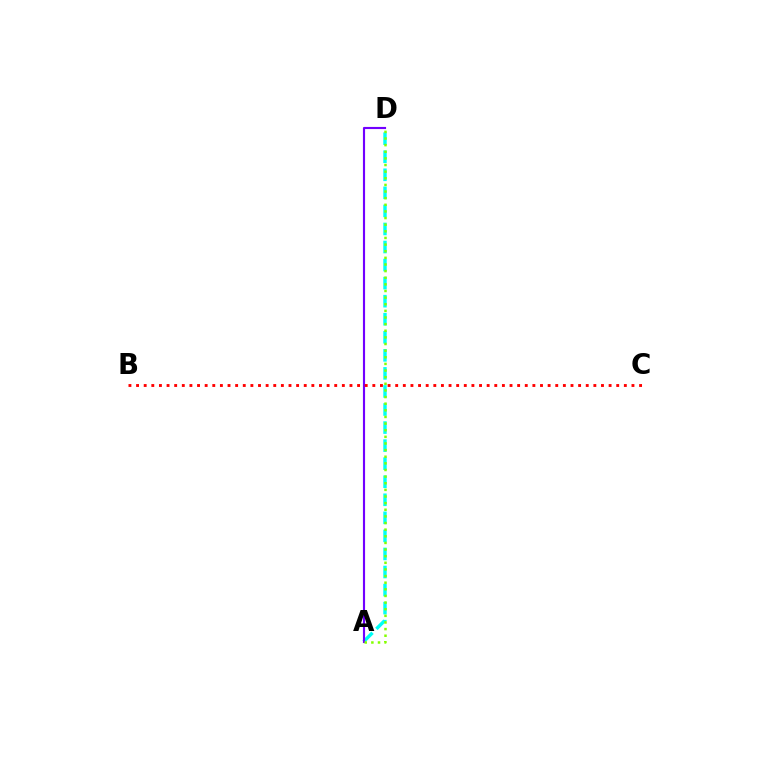{('A', 'D'): [{'color': '#00fff6', 'line_style': 'dashed', 'thickness': 2.45}, {'color': '#7200ff', 'line_style': 'solid', 'thickness': 1.54}, {'color': '#84ff00', 'line_style': 'dotted', 'thickness': 1.8}], ('B', 'C'): [{'color': '#ff0000', 'line_style': 'dotted', 'thickness': 2.07}]}